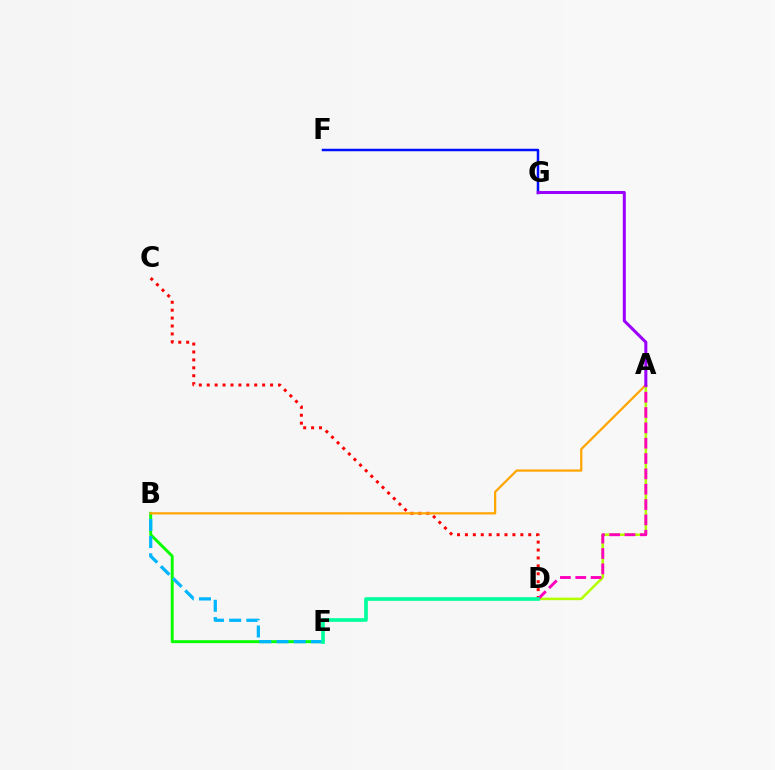{('B', 'E'): [{'color': '#08ff00', 'line_style': 'solid', 'thickness': 2.12}, {'color': '#00b5ff', 'line_style': 'dashed', 'thickness': 2.34}], ('C', 'D'): [{'color': '#ff0000', 'line_style': 'dotted', 'thickness': 2.15}], ('A', 'B'): [{'color': '#ffa500', 'line_style': 'solid', 'thickness': 1.61}], ('F', 'G'): [{'color': '#0010ff', 'line_style': 'solid', 'thickness': 1.79}], ('A', 'D'): [{'color': '#b3ff00', 'line_style': 'solid', 'thickness': 1.84}, {'color': '#ff00bd', 'line_style': 'dashed', 'thickness': 2.08}], ('A', 'G'): [{'color': '#9b00ff', 'line_style': 'solid', 'thickness': 2.18}], ('D', 'E'): [{'color': '#00ff9d', 'line_style': 'solid', 'thickness': 2.64}]}